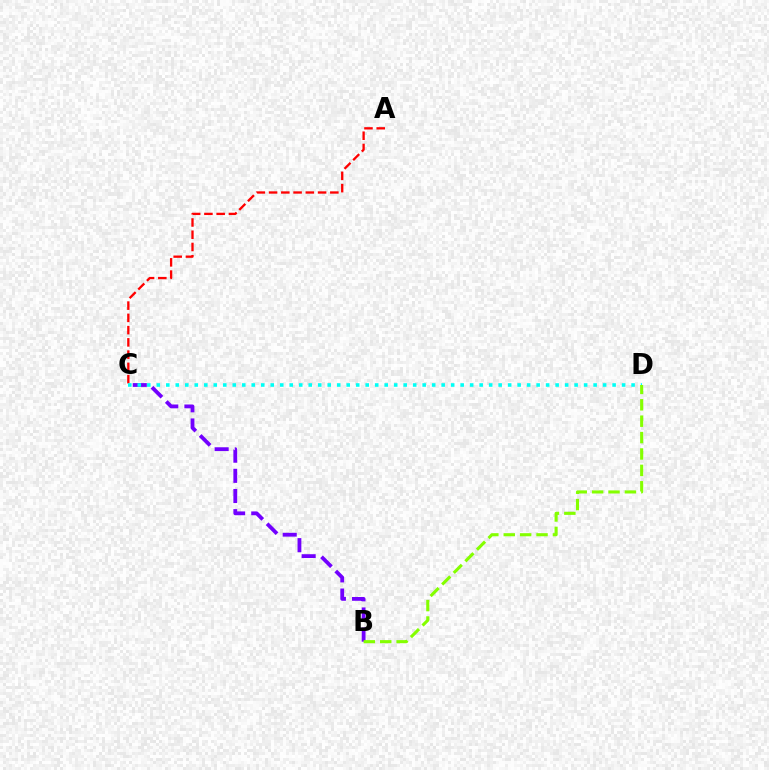{('B', 'C'): [{'color': '#7200ff', 'line_style': 'dashed', 'thickness': 2.74}], ('A', 'C'): [{'color': '#ff0000', 'line_style': 'dashed', 'thickness': 1.66}], ('C', 'D'): [{'color': '#00fff6', 'line_style': 'dotted', 'thickness': 2.58}], ('B', 'D'): [{'color': '#84ff00', 'line_style': 'dashed', 'thickness': 2.23}]}